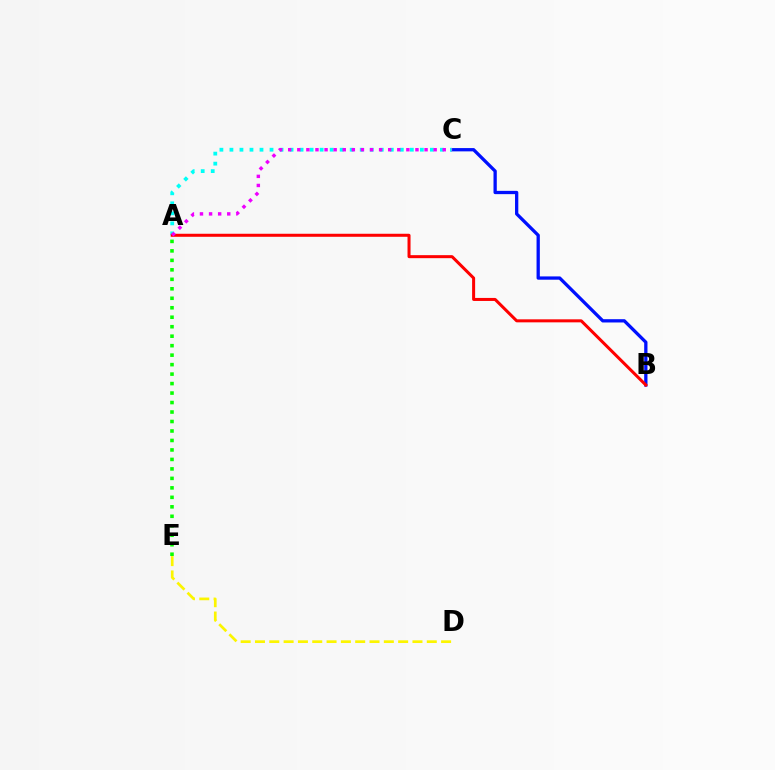{('B', 'C'): [{'color': '#0010ff', 'line_style': 'solid', 'thickness': 2.37}], ('A', 'C'): [{'color': '#00fff6', 'line_style': 'dotted', 'thickness': 2.72}, {'color': '#ee00ff', 'line_style': 'dotted', 'thickness': 2.47}], ('A', 'B'): [{'color': '#ff0000', 'line_style': 'solid', 'thickness': 2.18}], ('D', 'E'): [{'color': '#fcf500', 'line_style': 'dashed', 'thickness': 1.94}], ('A', 'E'): [{'color': '#08ff00', 'line_style': 'dotted', 'thickness': 2.58}]}